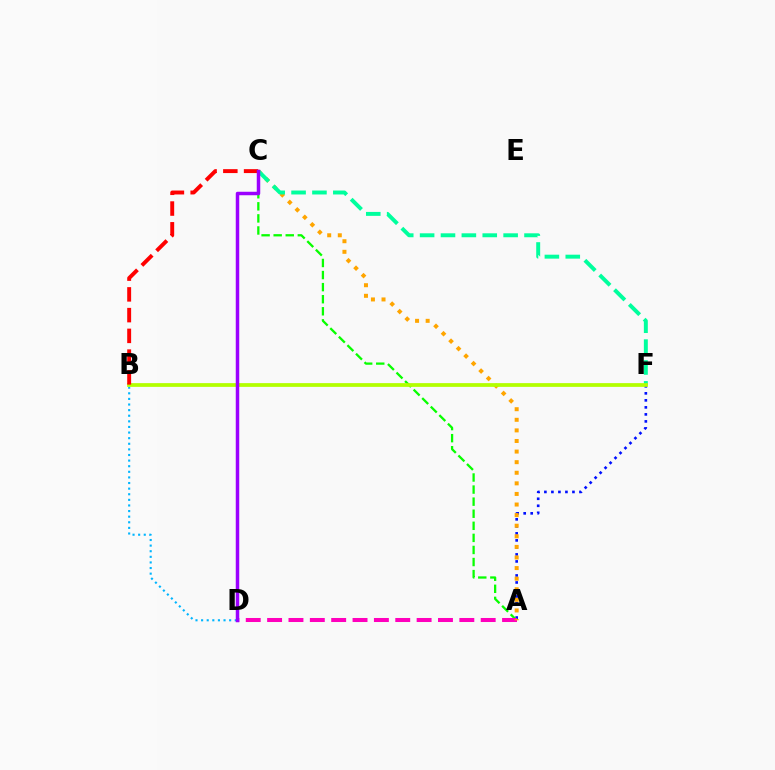{('B', 'D'): [{'color': '#00b5ff', 'line_style': 'dotted', 'thickness': 1.52}], ('A', 'F'): [{'color': '#0010ff', 'line_style': 'dotted', 'thickness': 1.91}], ('A', 'C'): [{'color': '#08ff00', 'line_style': 'dashed', 'thickness': 1.64}, {'color': '#ffa500', 'line_style': 'dotted', 'thickness': 2.88}], ('A', 'D'): [{'color': '#ff00bd', 'line_style': 'dashed', 'thickness': 2.9}], ('C', 'F'): [{'color': '#00ff9d', 'line_style': 'dashed', 'thickness': 2.84}], ('B', 'F'): [{'color': '#b3ff00', 'line_style': 'solid', 'thickness': 2.69}], ('B', 'C'): [{'color': '#ff0000', 'line_style': 'dashed', 'thickness': 2.82}], ('C', 'D'): [{'color': '#9b00ff', 'line_style': 'solid', 'thickness': 2.51}]}